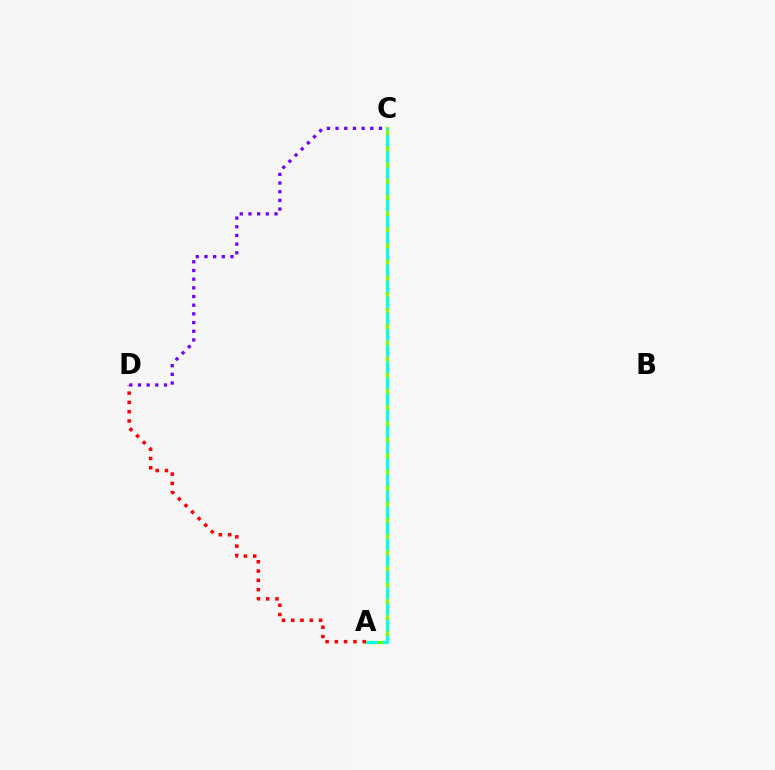{('A', 'C'): [{'color': '#84ff00', 'line_style': 'solid', 'thickness': 2.37}, {'color': '#00fff6', 'line_style': 'dashed', 'thickness': 2.2}], ('A', 'D'): [{'color': '#ff0000', 'line_style': 'dotted', 'thickness': 2.52}], ('C', 'D'): [{'color': '#7200ff', 'line_style': 'dotted', 'thickness': 2.36}]}